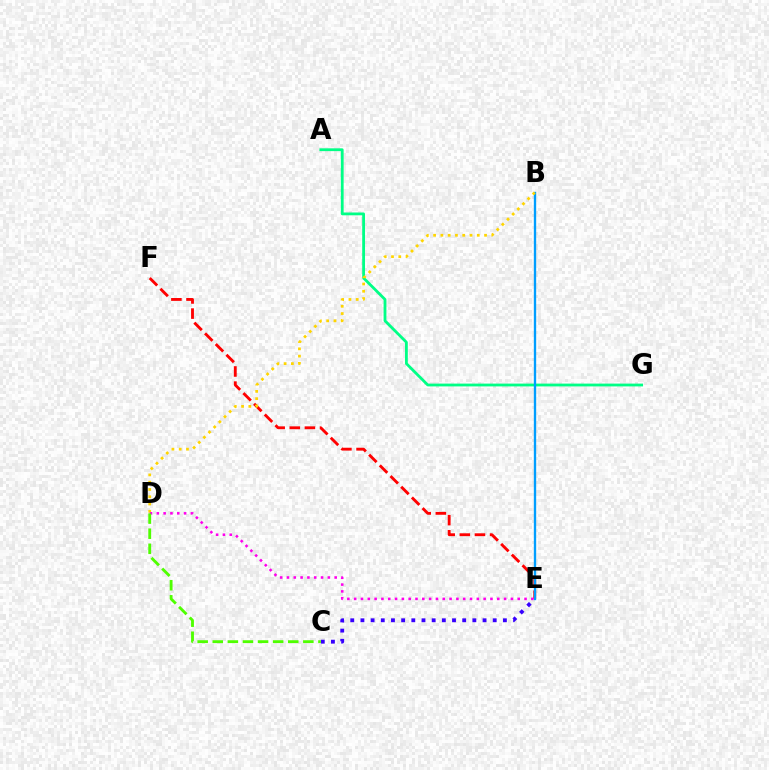{('C', 'E'): [{'color': '#3700ff', 'line_style': 'dotted', 'thickness': 2.76}], ('E', 'F'): [{'color': '#ff0000', 'line_style': 'dashed', 'thickness': 2.05}], ('A', 'G'): [{'color': '#00ff86', 'line_style': 'solid', 'thickness': 2.02}], ('B', 'E'): [{'color': '#009eff', 'line_style': 'solid', 'thickness': 1.68}], ('B', 'D'): [{'color': '#ffd500', 'line_style': 'dotted', 'thickness': 1.98}], ('D', 'E'): [{'color': '#ff00ed', 'line_style': 'dotted', 'thickness': 1.85}], ('C', 'D'): [{'color': '#4fff00', 'line_style': 'dashed', 'thickness': 2.05}]}